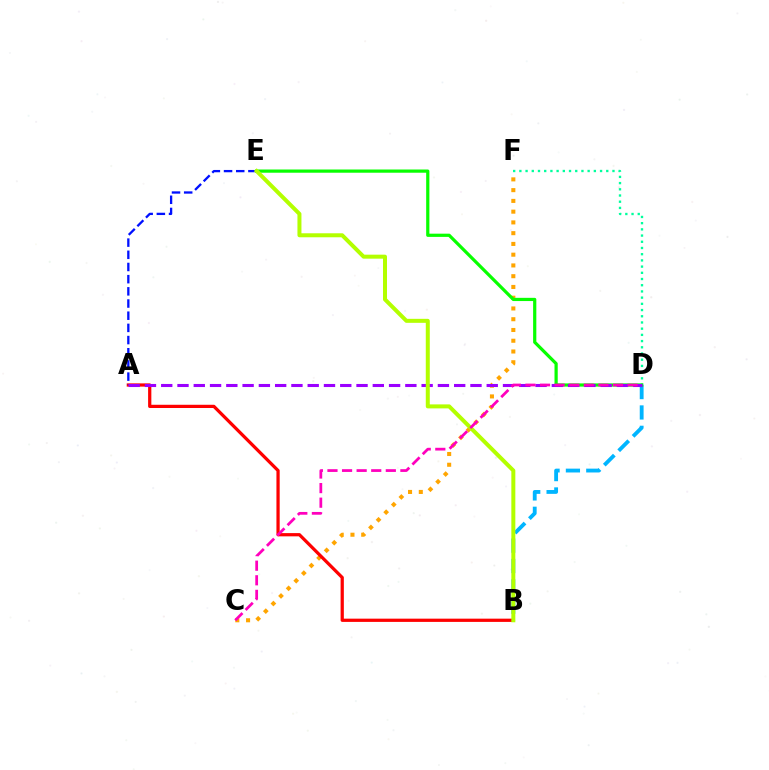{('C', 'F'): [{'color': '#ffa500', 'line_style': 'dotted', 'thickness': 2.92}], ('A', 'B'): [{'color': '#ff0000', 'line_style': 'solid', 'thickness': 2.33}], ('D', 'F'): [{'color': '#00ff9d', 'line_style': 'dotted', 'thickness': 1.69}], ('B', 'D'): [{'color': '#00b5ff', 'line_style': 'dashed', 'thickness': 2.77}], ('D', 'E'): [{'color': '#08ff00', 'line_style': 'solid', 'thickness': 2.31}], ('A', 'E'): [{'color': '#0010ff', 'line_style': 'dashed', 'thickness': 1.65}], ('A', 'D'): [{'color': '#9b00ff', 'line_style': 'dashed', 'thickness': 2.21}], ('B', 'E'): [{'color': '#b3ff00', 'line_style': 'solid', 'thickness': 2.88}], ('C', 'D'): [{'color': '#ff00bd', 'line_style': 'dashed', 'thickness': 1.98}]}